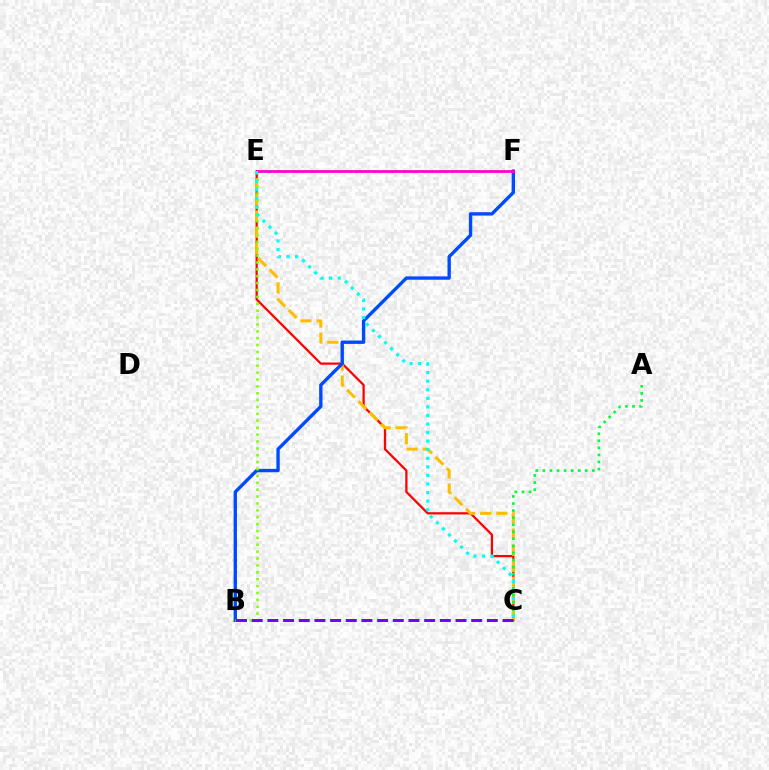{('C', 'E'): [{'color': '#ff0000', 'line_style': 'solid', 'thickness': 1.62}, {'color': '#ffbd00', 'line_style': 'dashed', 'thickness': 2.19}, {'color': '#00fff6', 'line_style': 'dotted', 'thickness': 2.33}], ('B', 'F'): [{'color': '#004bff', 'line_style': 'solid', 'thickness': 2.42}], ('B', 'E'): [{'color': '#84ff00', 'line_style': 'dotted', 'thickness': 1.87}], ('E', 'F'): [{'color': '#ff00cf', 'line_style': 'solid', 'thickness': 1.99}], ('A', 'C'): [{'color': '#00ff39', 'line_style': 'dotted', 'thickness': 1.92}], ('B', 'C'): [{'color': '#7200ff', 'line_style': 'dashed', 'thickness': 2.13}]}